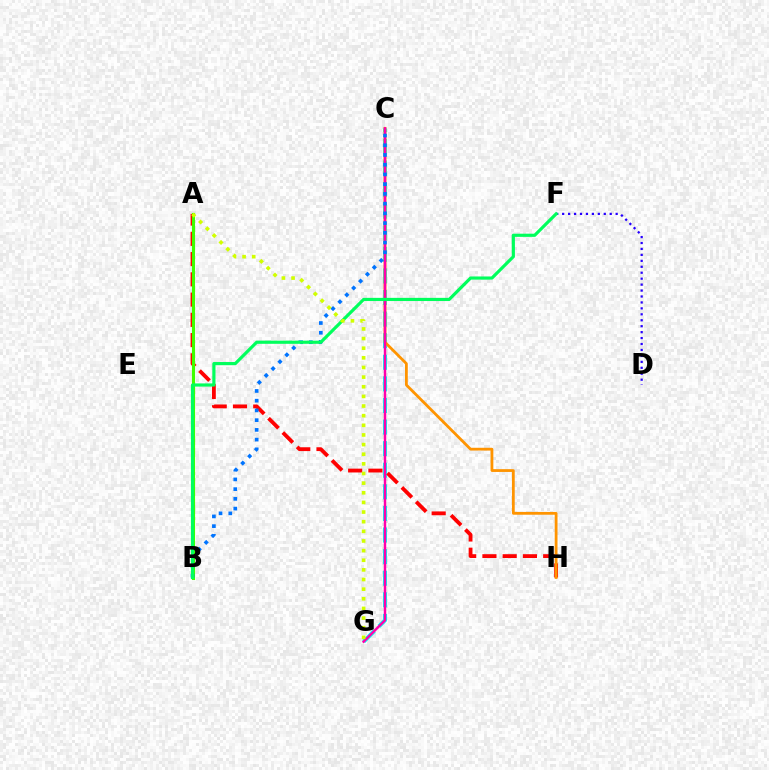{('A', 'B'): [{'color': '#b900ff', 'line_style': 'dashed', 'thickness': 1.97}, {'color': '#3dff00', 'line_style': 'solid', 'thickness': 2.23}], ('C', 'G'): [{'color': '#00fff6', 'line_style': 'dashed', 'thickness': 2.93}, {'color': '#ff00ac', 'line_style': 'solid', 'thickness': 1.75}], ('A', 'H'): [{'color': '#ff0000', 'line_style': 'dashed', 'thickness': 2.75}], ('C', 'H'): [{'color': '#ff9400', 'line_style': 'solid', 'thickness': 2.0}], ('B', 'C'): [{'color': '#0074ff', 'line_style': 'dotted', 'thickness': 2.64}], ('D', 'F'): [{'color': '#2500ff', 'line_style': 'dotted', 'thickness': 1.61}], ('B', 'F'): [{'color': '#00ff5c', 'line_style': 'solid', 'thickness': 2.28}], ('A', 'G'): [{'color': '#d1ff00', 'line_style': 'dotted', 'thickness': 2.62}]}